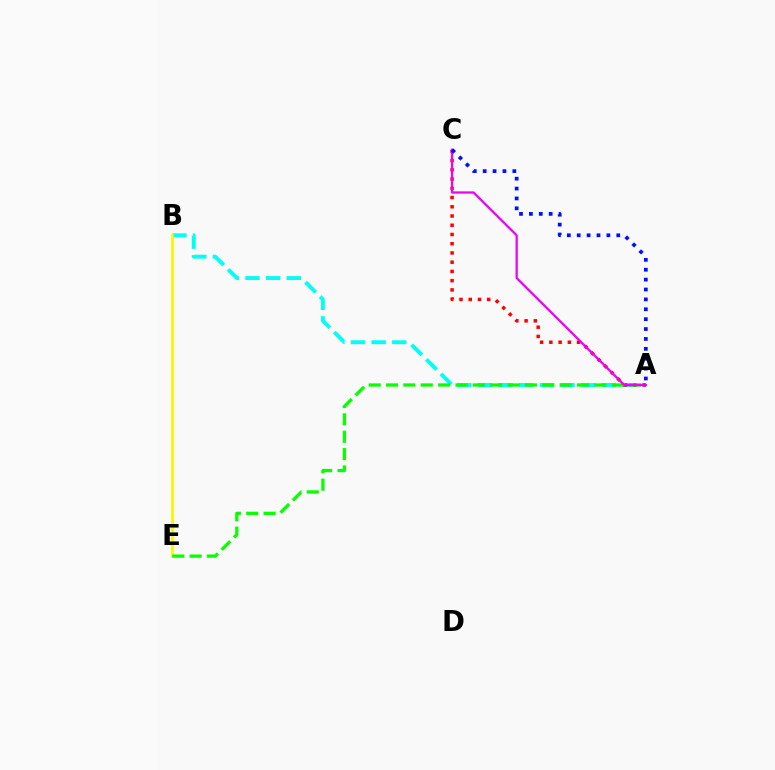{('A', 'B'): [{'color': '#00fff6', 'line_style': 'dashed', 'thickness': 2.81}], ('B', 'E'): [{'color': '#fcf500', 'line_style': 'solid', 'thickness': 1.96}], ('A', 'C'): [{'color': '#ff0000', 'line_style': 'dotted', 'thickness': 2.51}, {'color': '#ee00ff', 'line_style': 'solid', 'thickness': 1.63}, {'color': '#0010ff', 'line_style': 'dotted', 'thickness': 2.69}], ('A', 'E'): [{'color': '#08ff00', 'line_style': 'dashed', 'thickness': 2.36}]}